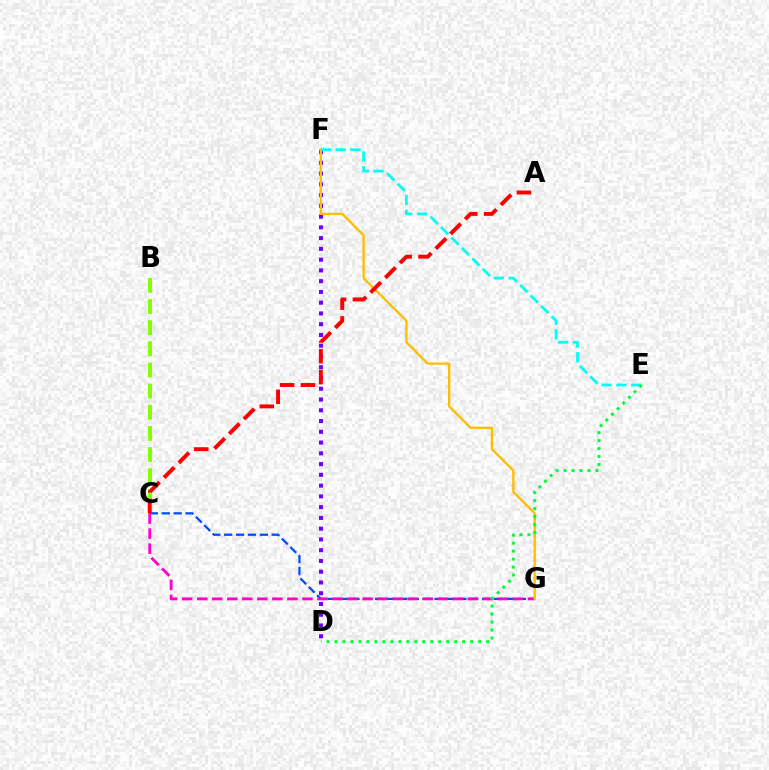{('D', 'F'): [{'color': '#7200ff', 'line_style': 'dotted', 'thickness': 2.92}], ('B', 'C'): [{'color': '#84ff00', 'line_style': 'dashed', 'thickness': 2.87}], ('C', 'G'): [{'color': '#004bff', 'line_style': 'dashed', 'thickness': 1.61}, {'color': '#ff00cf', 'line_style': 'dashed', 'thickness': 2.04}], ('F', 'G'): [{'color': '#ffbd00', 'line_style': 'solid', 'thickness': 1.65}], ('E', 'F'): [{'color': '#00fff6', 'line_style': 'dashed', 'thickness': 2.01}], ('D', 'E'): [{'color': '#00ff39', 'line_style': 'dotted', 'thickness': 2.17}], ('A', 'C'): [{'color': '#ff0000', 'line_style': 'dashed', 'thickness': 2.83}]}